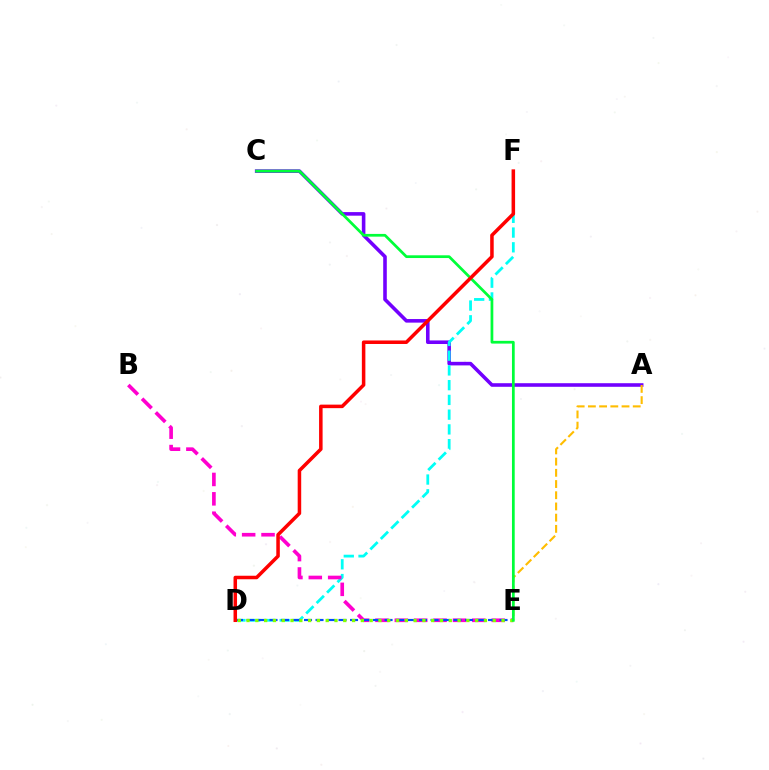{('A', 'C'): [{'color': '#7200ff', 'line_style': 'solid', 'thickness': 2.58}], ('A', 'E'): [{'color': '#ffbd00', 'line_style': 'dashed', 'thickness': 1.52}], ('D', 'F'): [{'color': '#00fff6', 'line_style': 'dashed', 'thickness': 2.0}, {'color': '#ff0000', 'line_style': 'solid', 'thickness': 2.53}], ('B', 'E'): [{'color': '#ff00cf', 'line_style': 'dashed', 'thickness': 2.63}], ('D', 'E'): [{'color': '#004bff', 'line_style': 'dashed', 'thickness': 1.56}, {'color': '#84ff00', 'line_style': 'dotted', 'thickness': 2.39}], ('C', 'E'): [{'color': '#00ff39', 'line_style': 'solid', 'thickness': 1.97}]}